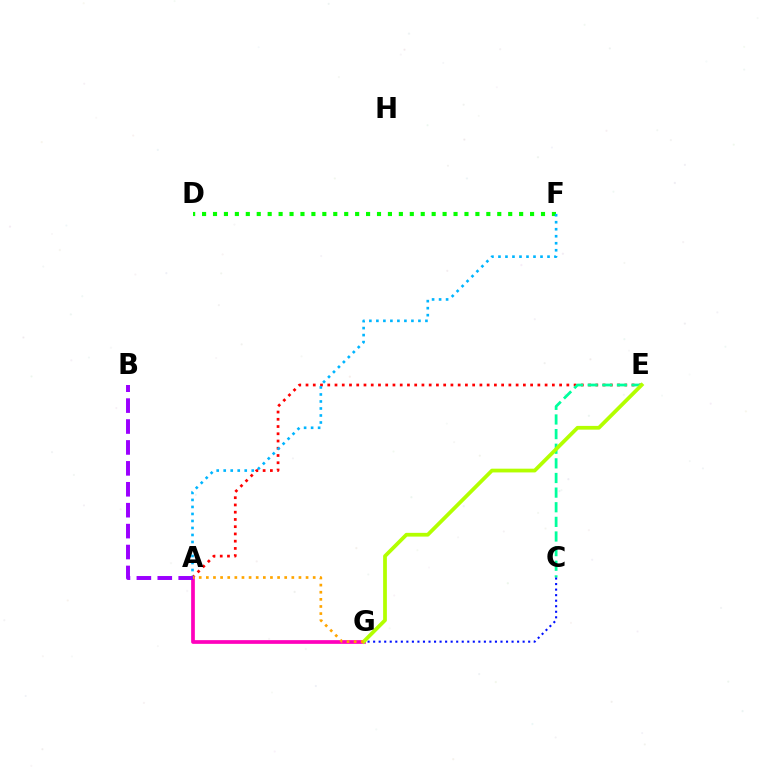{('A', 'E'): [{'color': '#ff0000', 'line_style': 'dotted', 'thickness': 1.97}], ('D', 'F'): [{'color': '#08ff00', 'line_style': 'dotted', 'thickness': 2.97}], ('C', 'E'): [{'color': '#00ff9d', 'line_style': 'dashed', 'thickness': 1.99}], ('A', 'G'): [{'color': '#ff00bd', 'line_style': 'solid', 'thickness': 2.67}, {'color': '#ffa500', 'line_style': 'dotted', 'thickness': 1.94}], ('C', 'G'): [{'color': '#0010ff', 'line_style': 'dotted', 'thickness': 1.5}], ('A', 'F'): [{'color': '#00b5ff', 'line_style': 'dotted', 'thickness': 1.9}], ('E', 'G'): [{'color': '#b3ff00', 'line_style': 'solid', 'thickness': 2.7}], ('A', 'B'): [{'color': '#9b00ff', 'line_style': 'dashed', 'thickness': 2.84}]}